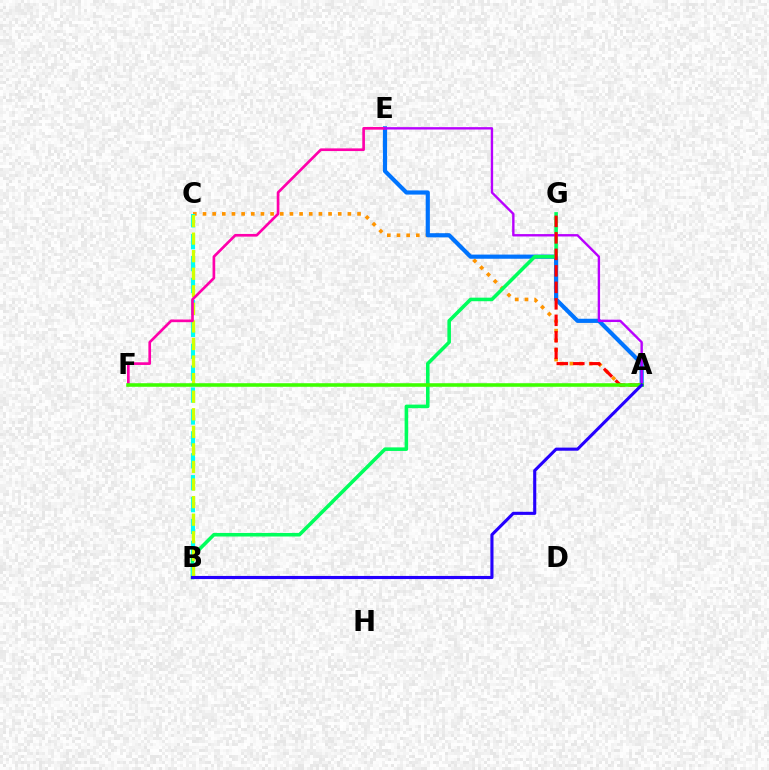{('A', 'C'): [{'color': '#ff9400', 'line_style': 'dotted', 'thickness': 2.62}], ('A', 'E'): [{'color': '#0074ff', 'line_style': 'solid', 'thickness': 3.0}, {'color': '#b900ff', 'line_style': 'solid', 'thickness': 1.72}], ('B', 'G'): [{'color': '#00ff5c', 'line_style': 'solid', 'thickness': 2.56}], ('B', 'C'): [{'color': '#00fff6', 'line_style': 'dashed', 'thickness': 2.98}, {'color': '#d1ff00', 'line_style': 'dashed', 'thickness': 2.39}], ('E', 'F'): [{'color': '#ff00ac', 'line_style': 'solid', 'thickness': 1.93}], ('A', 'G'): [{'color': '#ff0000', 'line_style': 'dashed', 'thickness': 2.24}], ('A', 'F'): [{'color': '#3dff00', 'line_style': 'solid', 'thickness': 2.56}], ('A', 'B'): [{'color': '#2500ff', 'line_style': 'solid', 'thickness': 2.24}]}